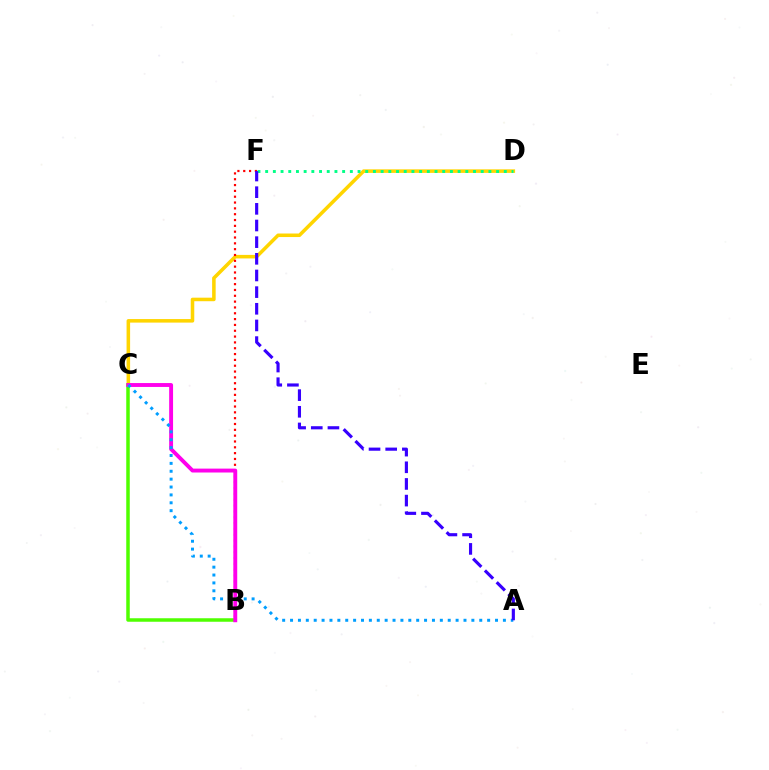{('C', 'D'): [{'color': '#ffd500', 'line_style': 'solid', 'thickness': 2.55}], ('B', 'F'): [{'color': '#ff0000', 'line_style': 'dotted', 'thickness': 1.58}], ('B', 'C'): [{'color': '#4fff00', 'line_style': 'solid', 'thickness': 2.52}, {'color': '#ff00ed', 'line_style': 'solid', 'thickness': 2.8}], ('D', 'F'): [{'color': '#00ff86', 'line_style': 'dotted', 'thickness': 2.09}], ('A', 'C'): [{'color': '#009eff', 'line_style': 'dotted', 'thickness': 2.14}], ('A', 'F'): [{'color': '#3700ff', 'line_style': 'dashed', 'thickness': 2.26}]}